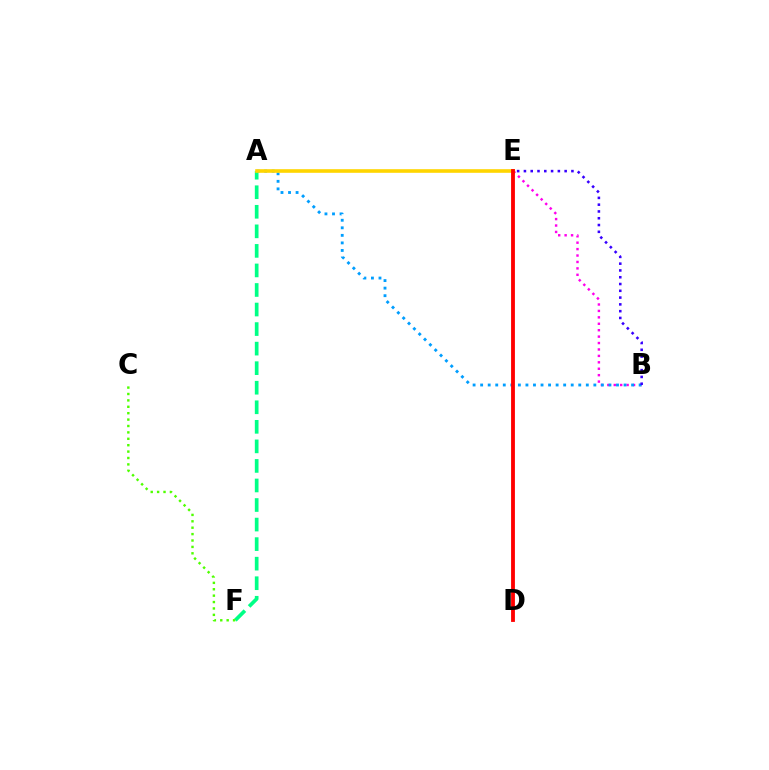{('B', 'E'): [{'color': '#ff00ed', 'line_style': 'dotted', 'thickness': 1.75}, {'color': '#3700ff', 'line_style': 'dotted', 'thickness': 1.84}], ('A', 'B'): [{'color': '#009eff', 'line_style': 'dotted', 'thickness': 2.05}], ('A', 'F'): [{'color': '#00ff86', 'line_style': 'dashed', 'thickness': 2.66}], ('A', 'E'): [{'color': '#ffd500', 'line_style': 'solid', 'thickness': 2.61}], ('D', 'E'): [{'color': '#ff0000', 'line_style': 'solid', 'thickness': 2.75}], ('C', 'F'): [{'color': '#4fff00', 'line_style': 'dotted', 'thickness': 1.74}]}